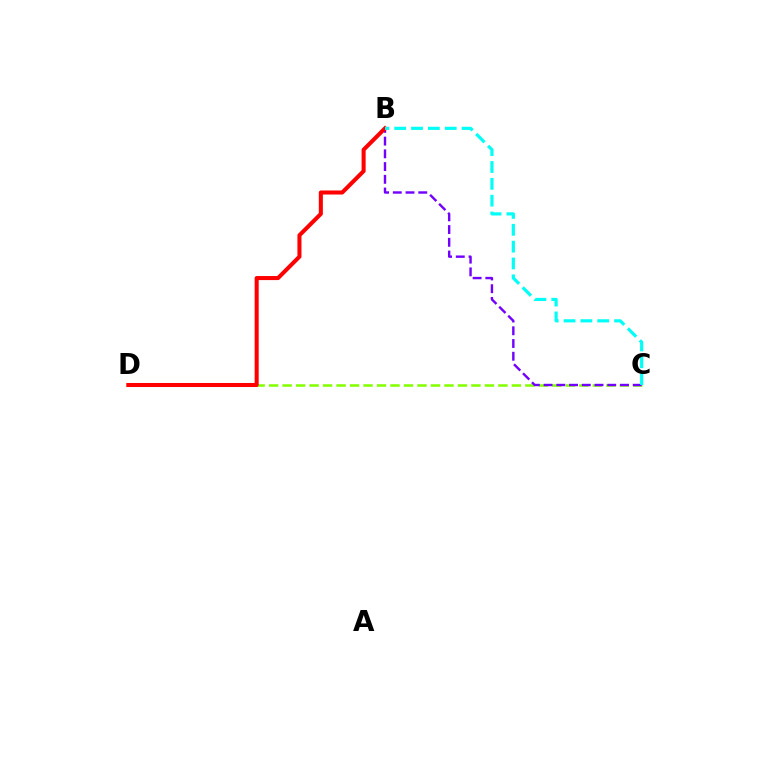{('C', 'D'): [{'color': '#84ff00', 'line_style': 'dashed', 'thickness': 1.83}], ('B', 'C'): [{'color': '#7200ff', 'line_style': 'dashed', 'thickness': 1.73}, {'color': '#00fff6', 'line_style': 'dashed', 'thickness': 2.29}], ('B', 'D'): [{'color': '#ff0000', 'line_style': 'solid', 'thickness': 2.92}]}